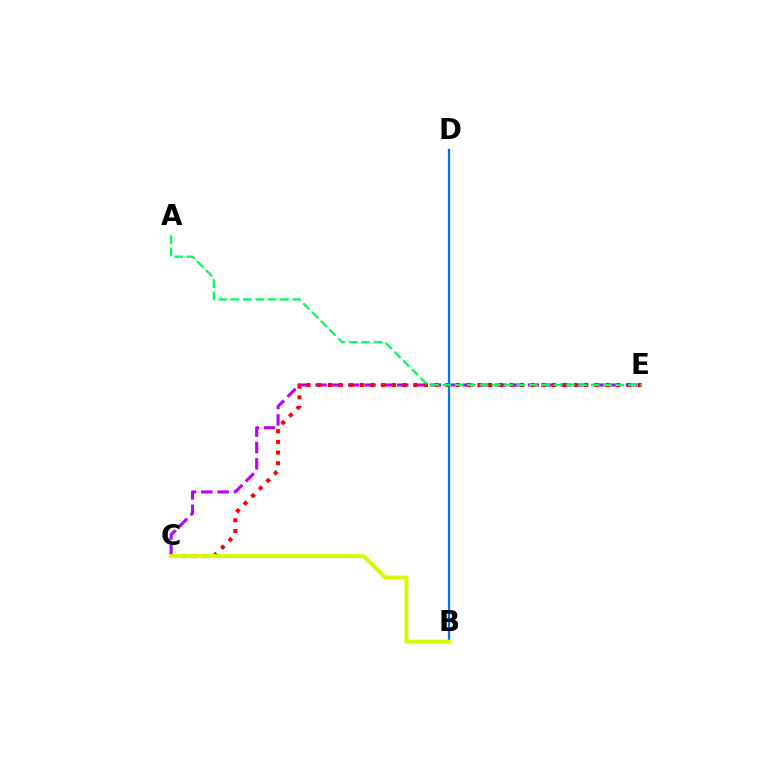{('C', 'E'): [{'color': '#b900ff', 'line_style': 'dashed', 'thickness': 2.22}, {'color': '#ff0000', 'line_style': 'dotted', 'thickness': 2.9}], ('B', 'D'): [{'color': '#0074ff', 'line_style': 'solid', 'thickness': 1.65}], ('A', 'E'): [{'color': '#00ff5c', 'line_style': 'dashed', 'thickness': 1.68}], ('B', 'C'): [{'color': '#d1ff00', 'line_style': 'solid', 'thickness': 2.83}]}